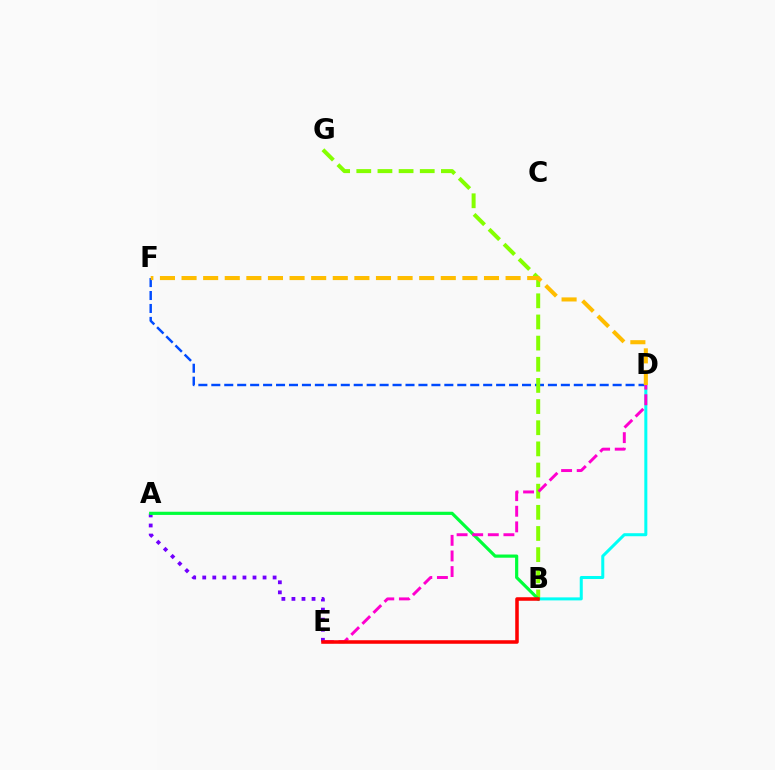{('D', 'F'): [{'color': '#004bff', 'line_style': 'dashed', 'thickness': 1.76}, {'color': '#ffbd00', 'line_style': 'dashed', 'thickness': 2.93}], ('B', 'G'): [{'color': '#84ff00', 'line_style': 'dashed', 'thickness': 2.87}], ('A', 'E'): [{'color': '#7200ff', 'line_style': 'dotted', 'thickness': 2.73}], ('B', 'D'): [{'color': '#00fff6', 'line_style': 'solid', 'thickness': 2.18}], ('A', 'B'): [{'color': '#00ff39', 'line_style': 'solid', 'thickness': 2.29}], ('D', 'E'): [{'color': '#ff00cf', 'line_style': 'dashed', 'thickness': 2.12}], ('B', 'E'): [{'color': '#ff0000', 'line_style': 'solid', 'thickness': 2.55}]}